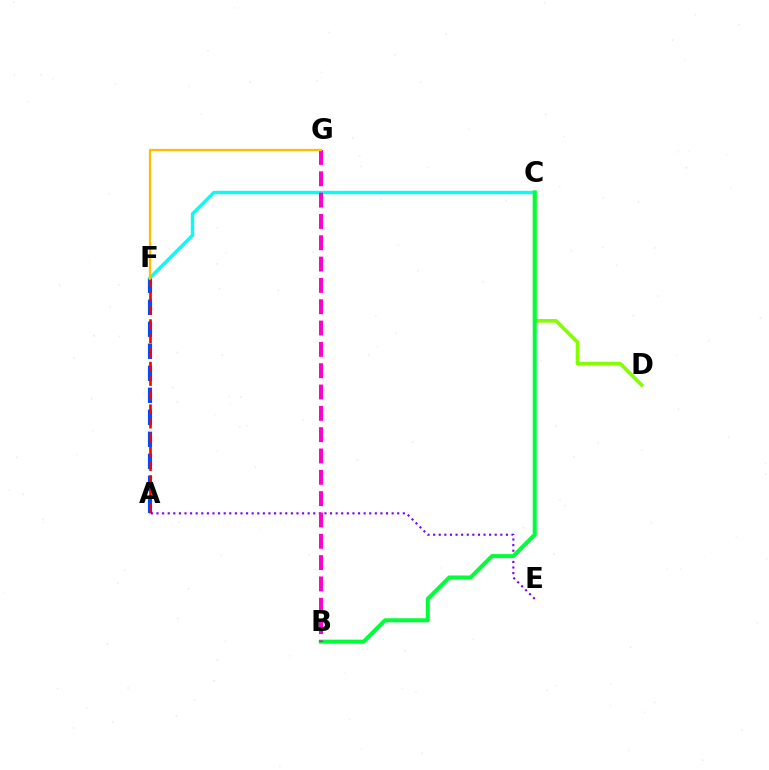{('A', 'F'): [{'color': '#004bff', 'line_style': 'dashed', 'thickness': 2.99}, {'color': '#ff0000', 'line_style': 'dashed', 'thickness': 1.93}], ('A', 'E'): [{'color': '#7200ff', 'line_style': 'dotted', 'thickness': 1.52}], ('C', 'D'): [{'color': '#84ff00', 'line_style': 'solid', 'thickness': 2.62}], ('C', 'F'): [{'color': '#00fff6', 'line_style': 'solid', 'thickness': 2.43}], ('B', 'C'): [{'color': '#00ff39', 'line_style': 'solid', 'thickness': 2.9}], ('B', 'G'): [{'color': '#ff00cf', 'line_style': 'dashed', 'thickness': 2.9}], ('F', 'G'): [{'color': '#ffbd00', 'line_style': 'solid', 'thickness': 1.65}]}